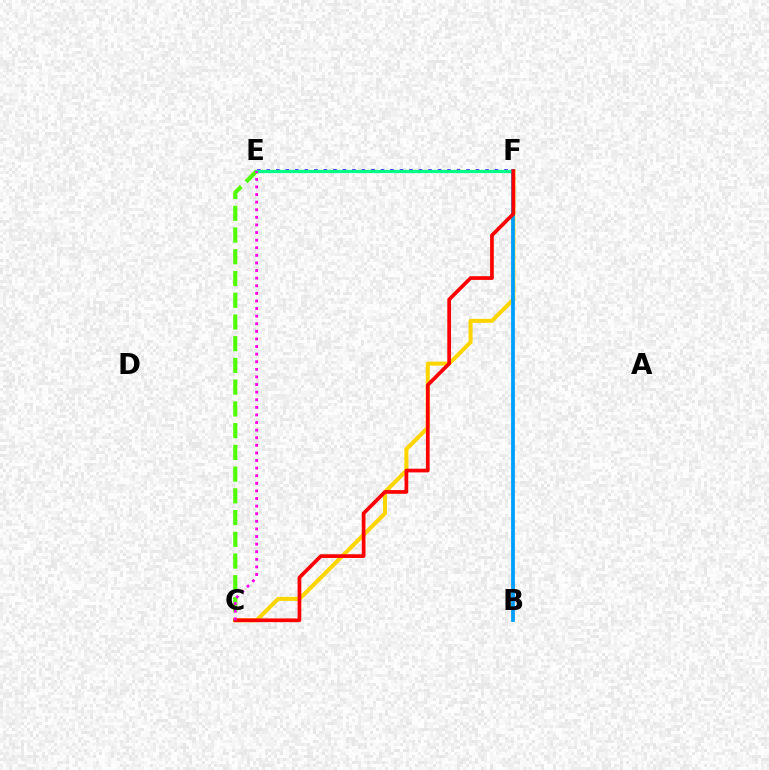{('C', 'F'): [{'color': '#ffd500', 'line_style': 'solid', 'thickness': 2.9}, {'color': '#ff0000', 'line_style': 'solid', 'thickness': 2.67}], ('C', 'E'): [{'color': '#4fff00', 'line_style': 'dashed', 'thickness': 2.95}, {'color': '#ff00ed', 'line_style': 'dotted', 'thickness': 2.06}], ('E', 'F'): [{'color': '#3700ff', 'line_style': 'dotted', 'thickness': 2.58}, {'color': '#00ff86', 'line_style': 'solid', 'thickness': 2.3}], ('B', 'F'): [{'color': '#009eff', 'line_style': 'solid', 'thickness': 2.72}]}